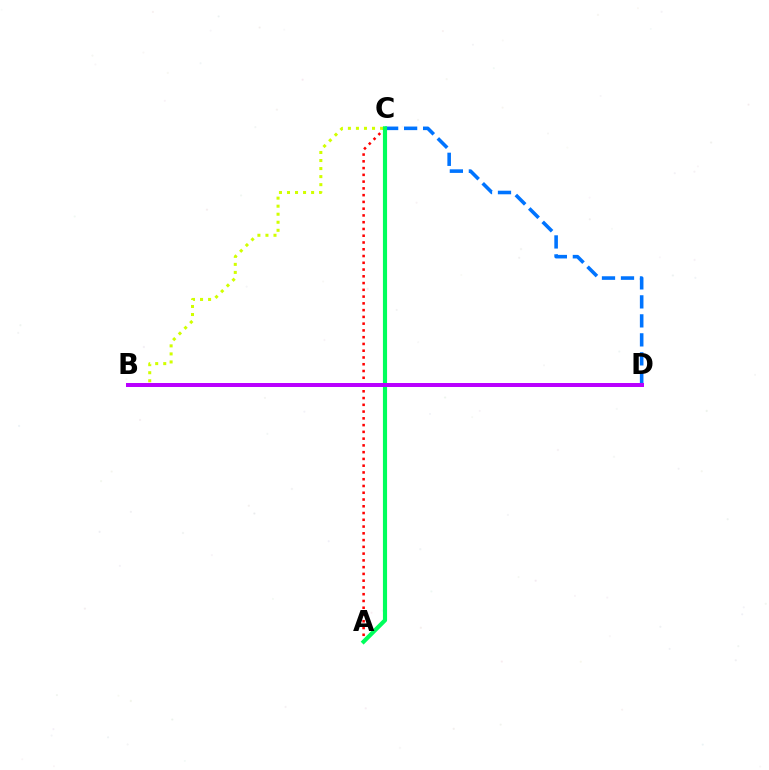{('A', 'C'): [{'color': '#ff0000', 'line_style': 'dotted', 'thickness': 1.84}, {'color': '#00ff5c', 'line_style': 'solid', 'thickness': 2.98}], ('C', 'D'): [{'color': '#0074ff', 'line_style': 'dashed', 'thickness': 2.58}], ('B', 'C'): [{'color': '#d1ff00', 'line_style': 'dotted', 'thickness': 2.18}], ('B', 'D'): [{'color': '#b900ff', 'line_style': 'solid', 'thickness': 2.87}]}